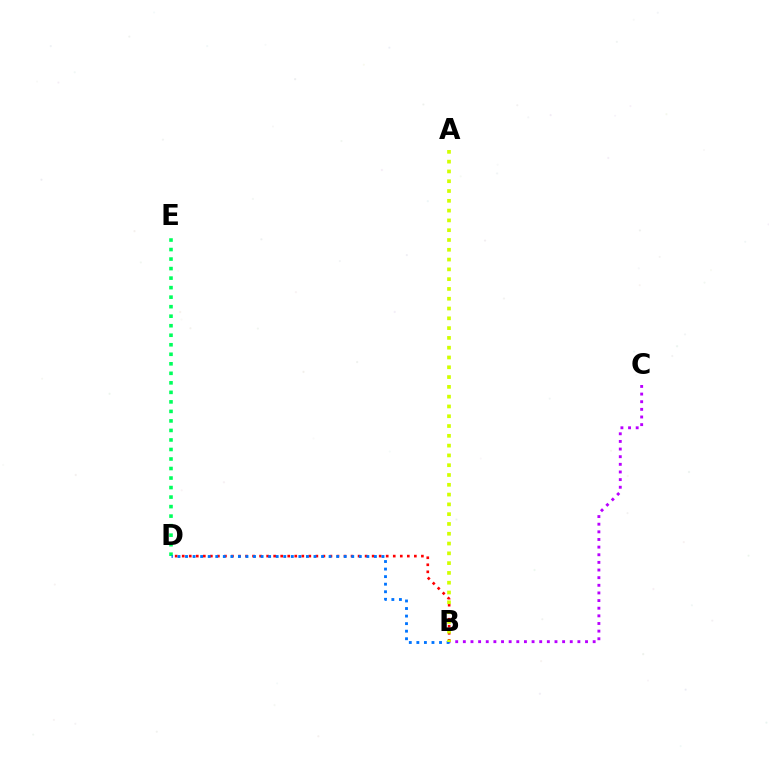{('B', 'C'): [{'color': '#b900ff', 'line_style': 'dotted', 'thickness': 2.07}], ('B', 'D'): [{'color': '#ff0000', 'line_style': 'dotted', 'thickness': 1.91}, {'color': '#0074ff', 'line_style': 'dotted', 'thickness': 2.05}], ('D', 'E'): [{'color': '#00ff5c', 'line_style': 'dotted', 'thickness': 2.59}], ('A', 'B'): [{'color': '#d1ff00', 'line_style': 'dotted', 'thickness': 2.66}]}